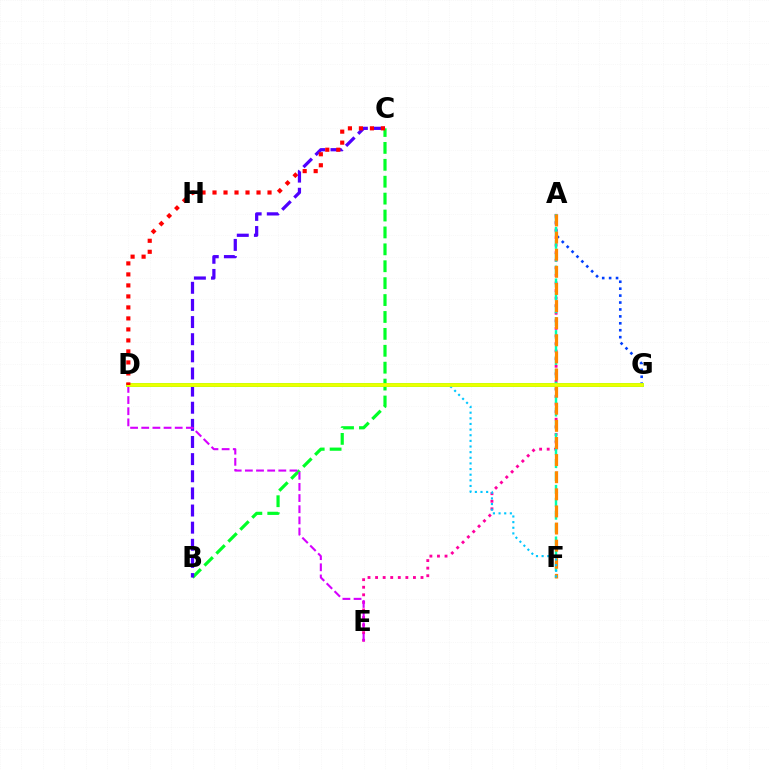{('A', 'E'): [{'color': '#ff00a0', 'line_style': 'dotted', 'thickness': 2.06}], ('B', 'C'): [{'color': '#00ff27', 'line_style': 'dashed', 'thickness': 2.3}, {'color': '#4f00ff', 'line_style': 'dashed', 'thickness': 2.33}], ('D', 'E'): [{'color': '#d600ff', 'line_style': 'dashed', 'thickness': 1.52}], ('A', 'G'): [{'color': '#003fff', 'line_style': 'dotted', 'thickness': 1.88}], ('D', 'G'): [{'color': '#66ff00', 'line_style': 'solid', 'thickness': 2.71}, {'color': '#eeff00', 'line_style': 'solid', 'thickness': 2.54}], ('A', 'F'): [{'color': '#00ffaf', 'line_style': 'dashed', 'thickness': 1.75}, {'color': '#ff8800', 'line_style': 'dashed', 'thickness': 2.33}], ('D', 'F'): [{'color': '#00c7ff', 'line_style': 'dotted', 'thickness': 1.53}], ('C', 'D'): [{'color': '#ff0000', 'line_style': 'dotted', 'thickness': 2.99}]}